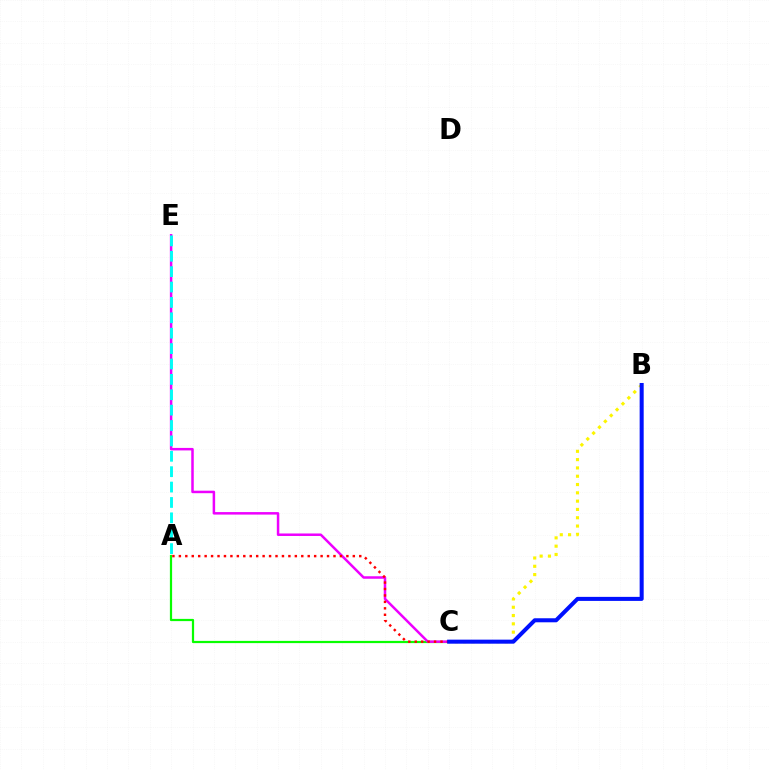{('A', 'C'): [{'color': '#08ff00', 'line_style': 'solid', 'thickness': 1.6}, {'color': '#ff0000', 'line_style': 'dotted', 'thickness': 1.75}], ('C', 'E'): [{'color': '#ee00ff', 'line_style': 'solid', 'thickness': 1.8}], ('A', 'E'): [{'color': '#00fff6', 'line_style': 'dashed', 'thickness': 2.09}], ('B', 'C'): [{'color': '#fcf500', 'line_style': 'dotted', 'thickness': 2.26}, {'color': '#0010ff', 'line_style': 'solid', 'thickness': 2.91}]}